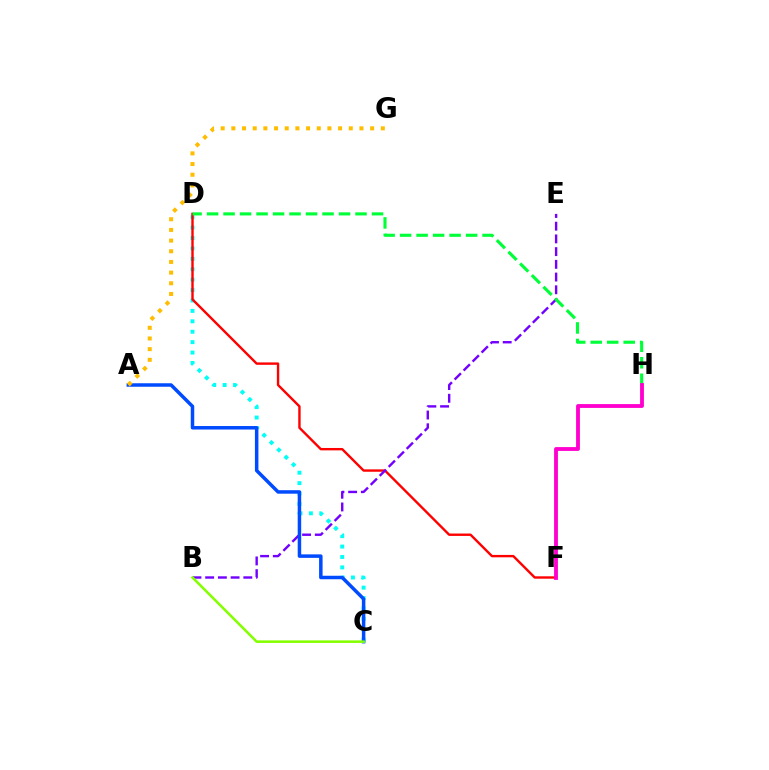{('C', 'D'): [{'color': '#00fff6', 'line_style': 'dotted', 'thickness': 2.83}], ('D', 'F'): [{'color': '#ff0000', 'line_style': 'solid', 'thickness': 1.72}], ('B', 'E'): [{'color': '#7200ff', 'line_style': 'dashed', 'thickness': 1.73}], ('D', 'H'): [{'color': '#00ff39', 'line_style': 'dashed', 'thickness': 2.24}], ('A', 'C'): [{'color': '#004bff', 'line_style': 'solid', 'thickness': 2.52}], ('F', 'H'): [{'color': '#ff00cf', 'line_style': 'solid', 'thickness': 2.76}], ('A', 'G'): [{'color': '#ffbd00', 'line_style': 'dotted', 'thickness': 2.9}], ('B', 'C'): [{'color': '#84ff00', 'line_style': 'solid', 'thickness': 1.84}]}